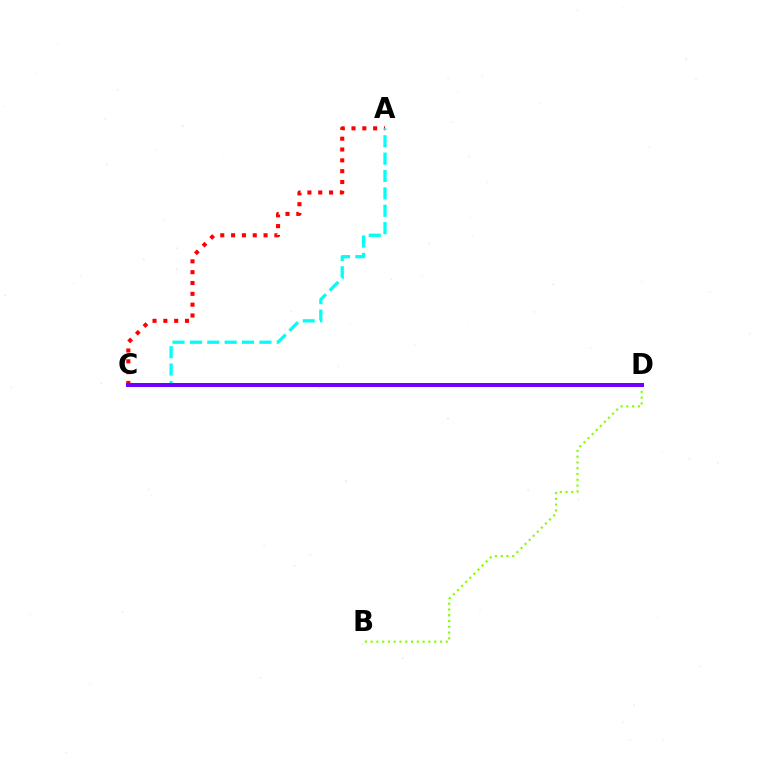{('A', 'C'): [{'color': '#ff0000', 'line_style': 'dotted', 'thickness': 2.94}, {'color': '#00fff6', 'line_style': 'dashed', 'thickness': 2.36}], ('B', 'D'): [{'color': '#84ff00', 'line_style': 'dotted', 'thickness': 1.57}], ('C', 'D'): [{'color': '#7200ff', 'line_style': 'solid', 'thickness': 2.87}]}